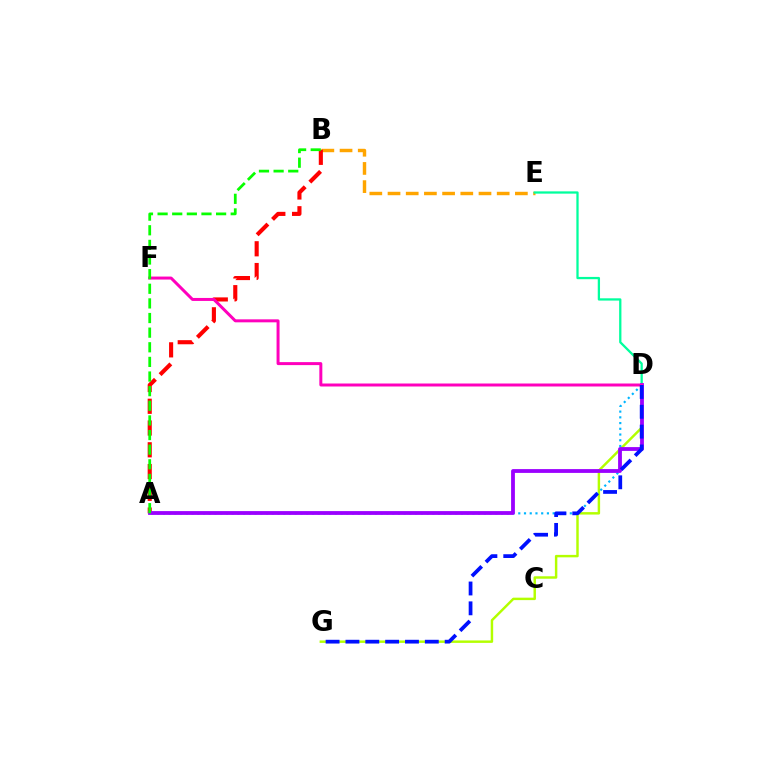{('B', 'E'): [{'color': '#ffa500', 'line_style': 'dashed', 'thickness': 2.47}], ('D', 'G'): [{'color': '#b3ff00', 'line_style': 'solid', 'thickness': 1.77}, {'color': '#0010ff', 'line_style': 'dashed', 'thickness': 2.7}], ('A', 'B'): [{'color': '#ff0000', 'line_style': 'dashed', 'thickness': 2.96}, {'color': '#08ff00', 'line_style': 'dashed', 'thickness': 1.99}], ('A', 'D'): [{'color': '#00b5ff', 'line_style': 'dotted', 'thickness': 1.56}, {'color': '#9b00ff', 'line_style': 'solid', 'thickness': 2.74}], ('D', 'E'): [{'color': '#00ff9d', 'line_style': 'solid', 'thickness': 1.64}], ('D', 'F'): [{'color': '#ff00bd', 'line_style': 'solid', 'thickness': 2.15}]}